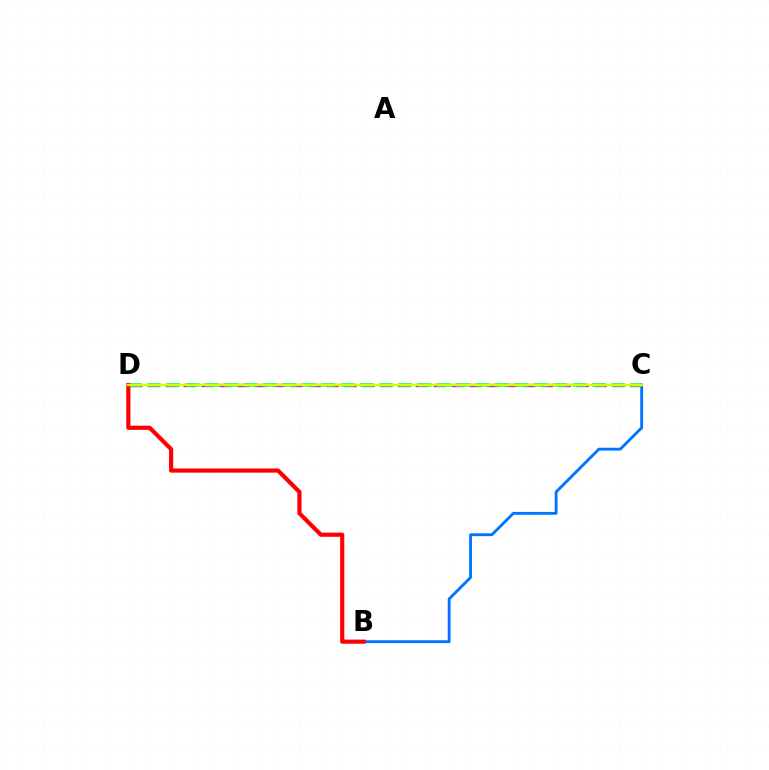{('C', 'D'): [{'color': '#b900ff', 'line_style': 'dashed', 'thickness': 2.43}, {'color': '#00ff5c', 'line_style': 'dashed', 'thickness': 2.63}, {'color': '#d1ff00', 'line_style': 'solid', 'thickness': 1.75}], ('B', 'C'): [{'color': '#0074ff', 'line_style': 'solid', 'thickness': 2.06}], ('B', 'D'): [{'color': '#ff0000', 'line_style': 'solid', 'thickness': 3.0}]}